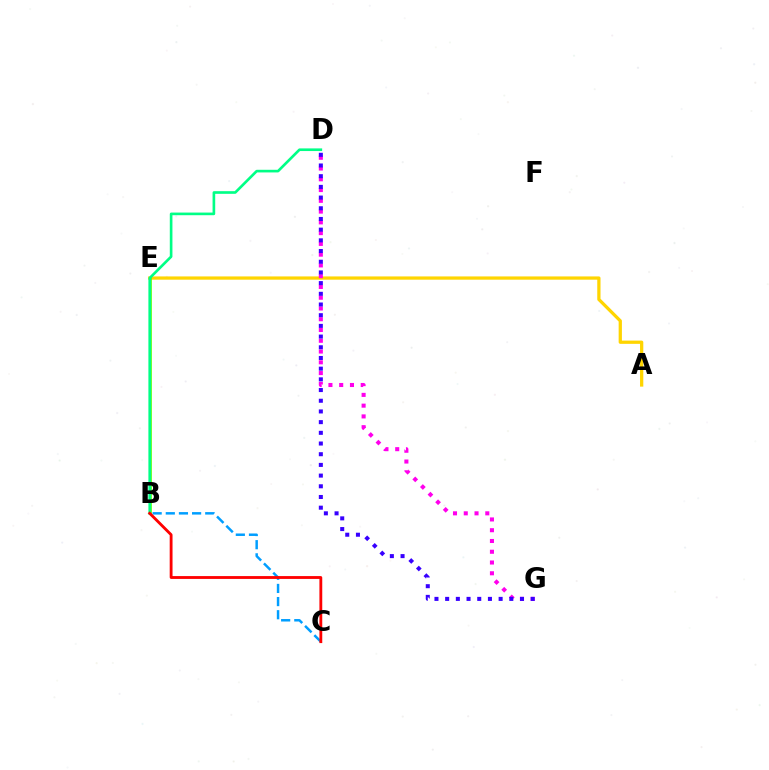{('A', 'E'): [{'color': '#ffd500', 'line_style': 'solid', 'thickness': 2.35}], ('B', 'C'): [{'color': '#009eff', 'line_style': 'dashed', 'thickness': 1.79}, {'color': '#ff0000', 'line_style': 'solid', 'thickness': 2.04}], ('B', 'E'): [{'color': '#4fff00', 'line_style': 'solid', 'thickness': 1.87}], ('B', 'D'): [{'color': '#00ff86', 'line_style': 'solid', 'thickness': 1.91}], ('D', 'G'): [{'color': '#ff00ed', 'line_style': 'dotted', 'thickness': 2.92}, {'color': '#3700ff', 'line_style': 'dotted', 'thickness': 2.91}]}